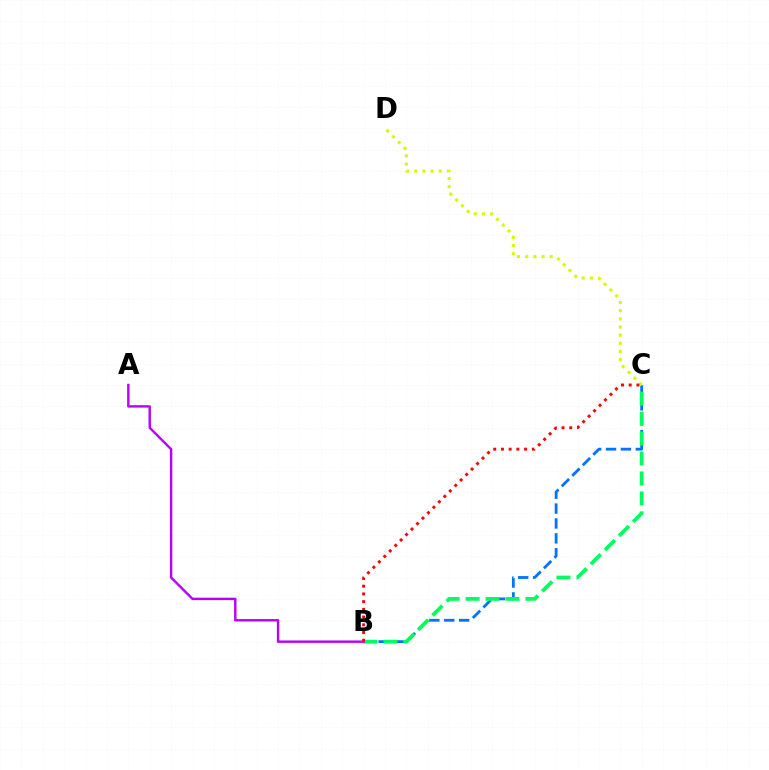{('B', 'C'): [{'color': '#0074ff', 'line_style': 'dashed', 'thickness': 2.02}, {'color': '#00ff5c', 'line_style': 'dashed', 'thickness': 2.71}, {'color': '#ff0000', 'line_style': 'dotted', 'thickness': 2.1}], ('C', 'D'): [{'color': '#d1ff00', 'line_style': 'dotted', 'thickness': 2.22}], ('A', 'B'): [{'color': '#b900ff', 'line_style': 'solid', 'thickness': 1.74}]}